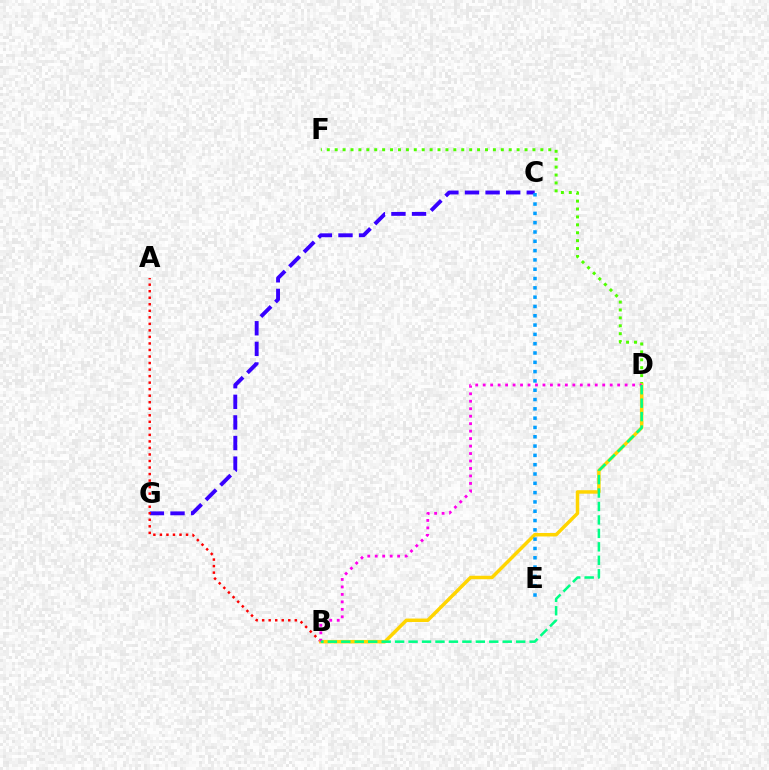{('C', 'G'): [{'color': '#3700ff', 'line_style': 'dashed', 'thickness': 2.8}], ('D', 'F'): [{'color': '#4fff00', 'line_style': 'dotted', 'thickness': 2.15}], ('A', 'B'): [{'color': '#ff0000', 'line_style': 'dotted', 'thickness': 1.77}], ('B', 'D'): [{'color': '#ffd500', 'line_style': 'solid', 'thickness': 2.5}, {'color': '#ff00ed', 'line_style': 'dotted', 'thickness': 2.03}, {'color': '#00ff86', 'line_style': 'dashed', 'thickness': 1.83}], ('C', 'E'): [{'color': '#009eff', 'line_style': 'dotted', 'thickness': 2.53}]}